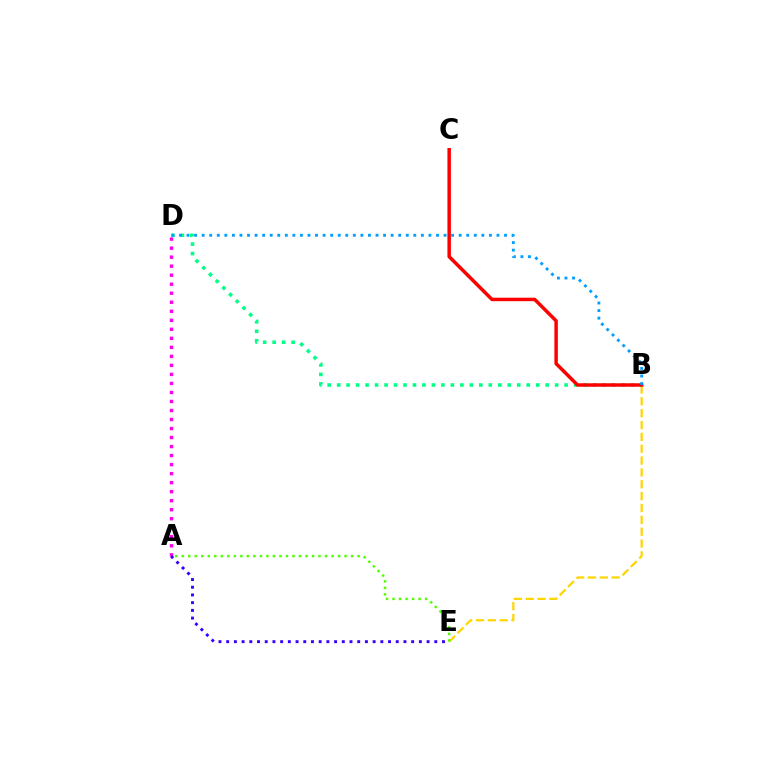{('B', 'E'): [{'color': '#ffd500', 'line_style': 'dashed', 'thickness': 1.61}], ('B', 'D'): [{'color': '#00ff86', 'line_style': 'dotted', 'thickness': 2.57}, {'color': '#009eff', 'line_style': 'dotted', 'thickness': 2.05}], ('A', 'E'): [{'color': '#4fff00', 'line_style': 'dotted', 'thickness': 1.77}, {'color': '#3700ff', 'line_style': 'dotted', 'thickness': 2.09}], ('A', 'D'): [{'color': '#ff00ed', 'line_style': 'dotted', 'thickness': 2.45}], ('B', 'C'): [{'color': '#ff0000', 'line_style': 'solid', 'thickness': 2.5}]}